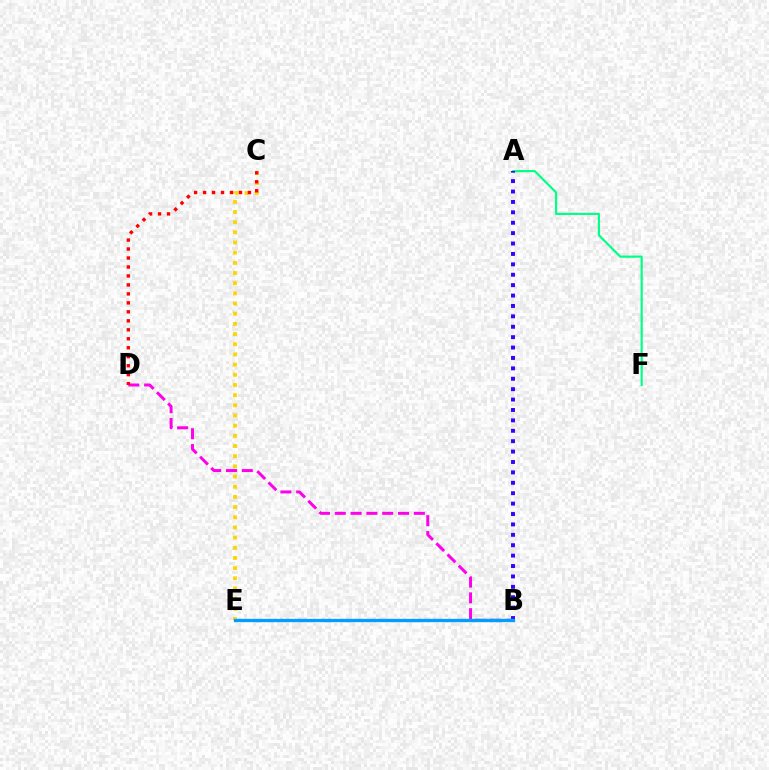{('A', 'F'): [{'color': '#00ff86', 'line_style': 'solid', 'thickness': 1.56}], ('A', 'B'): [{'color': '#3700ff', 'line_style': 'dotted', 'thickness': 2.83}], ('C', 'E'): [{'color': '#ffd500', 'line_style': 'dotted', 'thickness': 2.76}], ('B', 'E'): [{'color': '#4fff00', 'line_style': 'dashed', 'thickness': 2.01}, {'color': '#009eff', 'line_style': 'solid', 'thickness': 2.39}], ('B', 'D'): [{'color': '#ff00ed', 'line_style': 'dashed', 'thickness': 2.15}], ('C', 'D'): [{'color': '#ff0000', 'line_style': 'dotted', 'thickness': 2.44}]}